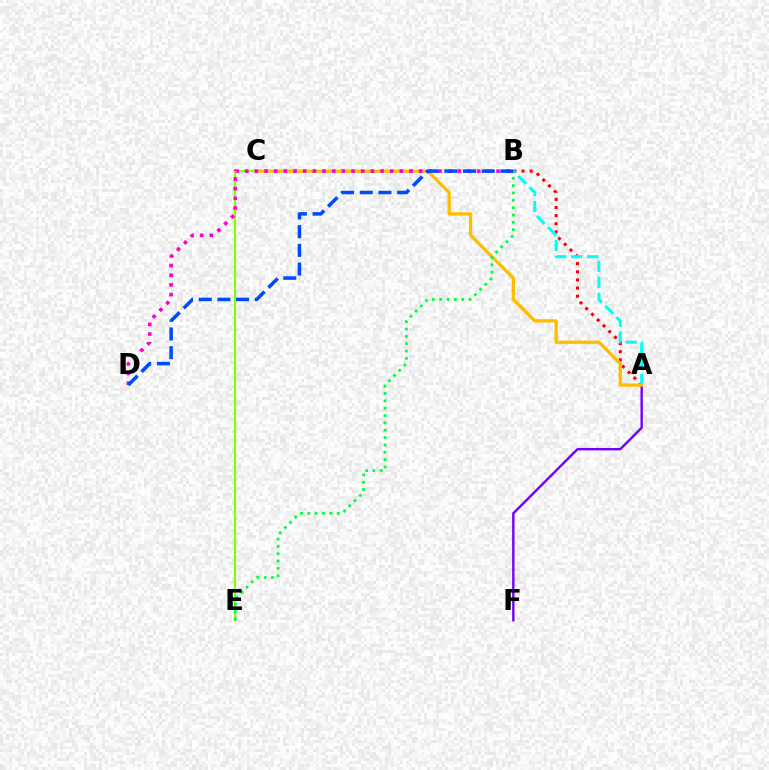{('C', 'E'): [{'color': '#84ff00', 'line_style': 'solid', 'thickness': 1.52}], ('A', 'F'): [{'color': '#7200ff', 'line_style': 'solid', 'thickness': 1.73}], ('A', 'B'): [{'color': '#ff0000', 'line_style': 'dotted', 'thickness': 2.21}, {'color': '#00fff6', 'line_style': 'dashed', 'thickness': 2.16}], ('A', 'C'): [{'color': '#ffbd00', 'line_style': 'solid', 'thickness': 2.36}], ('B', 'D'): [{'color': '#ff00cf', 'line_style': 'dotted', 'thickness': 2.63}, {'color': '#004bff', 'line_style': 'dashed', 'thickness': 2.54}], ('B', 'E'): [{'color': '#00ff39', 'line_style': 'dotted', 'thickness': 1.99}]}